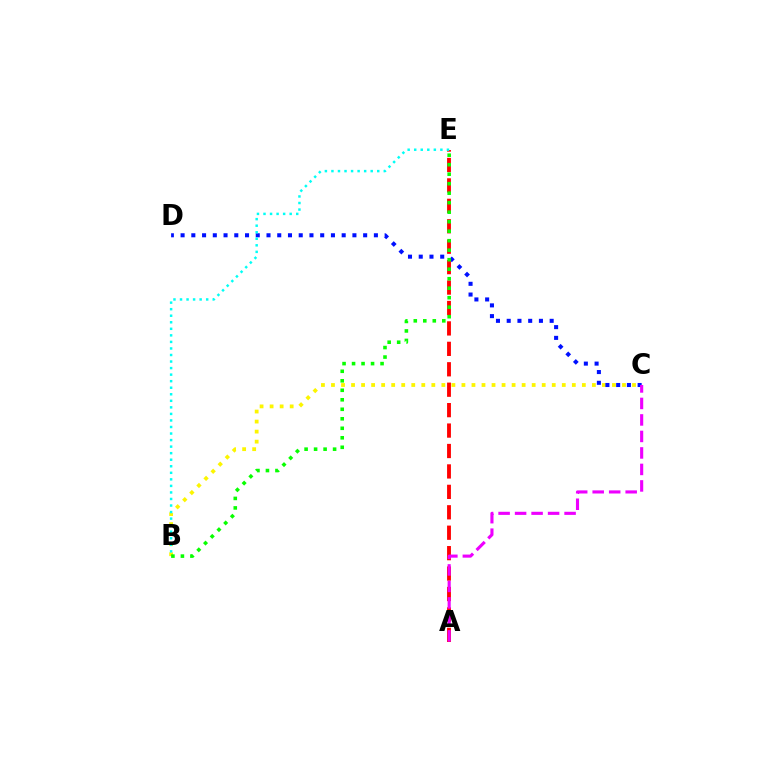{('B', 'C'): [{'color': '#fcf500', 'line_style': 'dotted', 'thickness': 2.73}], ('C', 'D'): [{'color': '#0010ff', 'line_style': 'dotted', 'thickness': 2.92}], ('A', 'E'): [{'color': '#ff0000', 'line_style': 'dashed', 'thickness': 2.78}], ('B', 'E'): [{'color': '#00fff6', 'line_style': 'dotted', 'thickness': 1.78}, {'color': '#08ff00', 'line_style': 'dotted', 'thickness': 2.58}], ('A', 'C'): [{'color': '#ee00ff', 'line_style': 'dashed', 'thickness': 2.24}]}